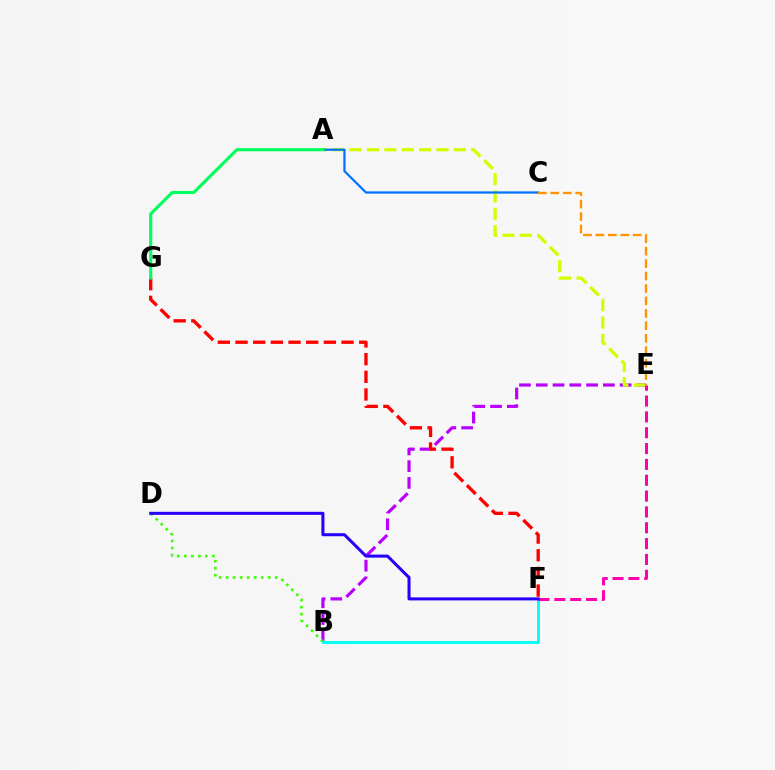{('B', 'E'): [{'color': '#b900ff', 'line_style': 'dashed', 'thickness': 2.28}], ('A', 'E'): [{'color': '#d1ff00', 'line_style': 'dashed', 'thickness': 2.36}], ('B', 'D'): [{'color': '#3dff00', 'line_style': 'dotted', 'thickness': 1.91}], ('B', 'F'): [{'color': '#00fff6', 'line_style': 'solid', 'thickness': 2.08}], ('E', 'F'): [{'color': '#ff00ac', 'line_style': 'dashed', 'thickness': 2.15}], ('F', 'G'): [{'color': '#ff0000', 'line_style': 'dashed', 'thickness': 2.4}], ('D', 'F'): [{'color': '#2500ff', 'line_style': 'solid', 'thickness': 2.18}], ('A', 'C'): [{'color': '#0074ff', 'line_style': 'solid', 'thickness': 1.6}], ('C', 'E'): [{'color': '#ff9400', 'line_style': 'dashed', 'thickness': 1.69}], ('A', 'G'): [{'color': '#00ff5c', 'line_style': 'solid', 'thickness': 2.24}]}